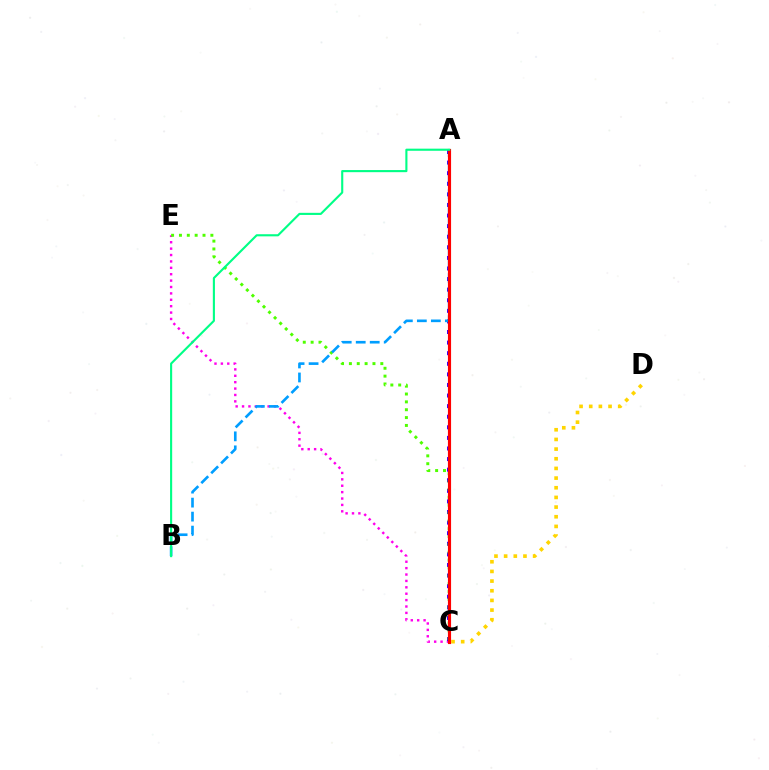{('C', 'E'): [{'color': '#ff00ed', 'line_style': 'dotted', 'thickness': 1.74}, {'color': '#4fff00', 'line_style': 'dotted', 'thickness': 2.13}], ('C', 'D'): [{'color': '#ffd500', 'line_style': 'dotted', 'thickness': 2.63}], ('A', 'C'): [{'color': '#3700ff', 'line_style': 'dotted', 'thickness': 2.88}, {'color': '#ff0000', 'line_style': 'solid', 'thickness': 2.26}], ('A', 'B'): [{'color': '#009eff', 'line_style': 'dashed', 'thickness': 1.9}, {'color': '#00ff86', 'line_style': 'solid', 'thickness': 1.53}]}